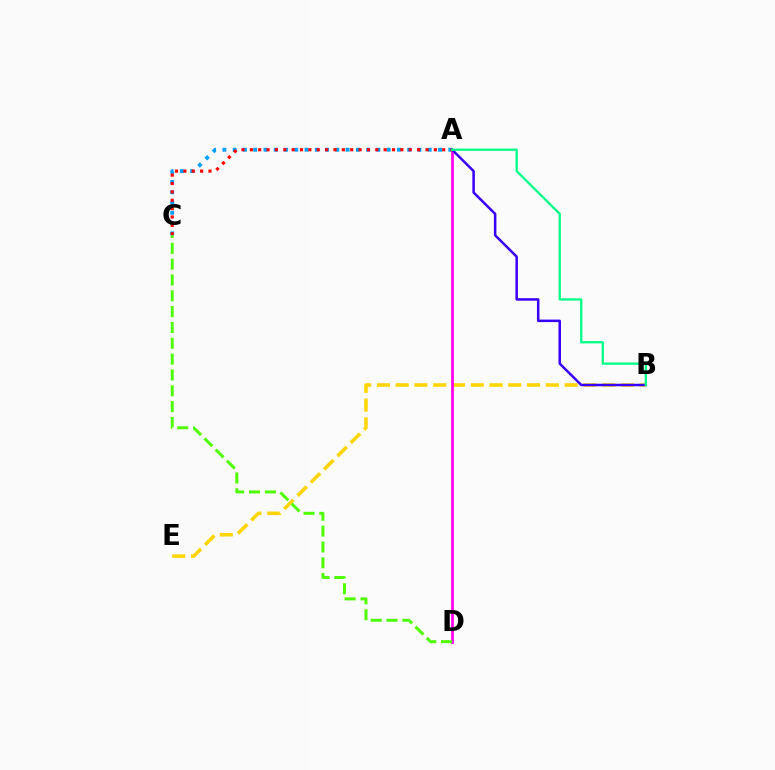{('A', 'C'): [{'color': '#009eff', 'line_style': 'dotted', 'thickness': 2.79}, {'color': '#ff0000', 'line_style': 'dotted', 'thickness': 2.27}], ('B', 'E'): [{'color': '#ffd500', 'line_style': 'dashed', 'thickness': 2.55}], ('A', 'D'): [{'color': '#ff00ed', 'line_style': 'solid', 'thickness': 1.99}], ('C', 'D'): [{'color': '#4fff00', 'line_style': 'dashed', 'thickness': 2.15}], ('A', 'B'): [{'color': '#3700ff', 'line_style': 'solid', 'thickness': 1.8}, {'color': '#00ff86', 'line_style': 'solid', 'thickness': 1.66}]}